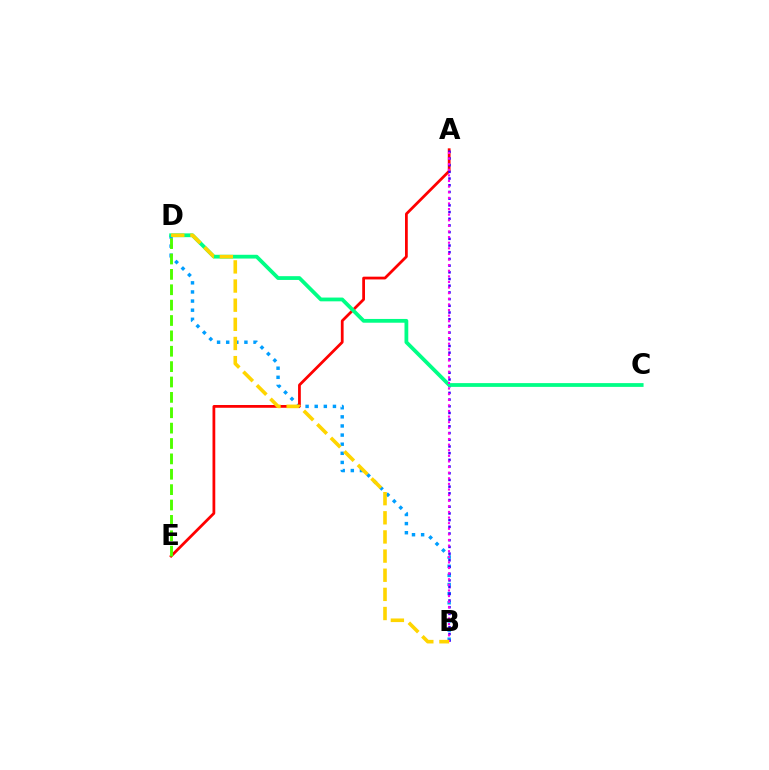{('B', 'D'): [{'color': '#009eff', 'line_style': 'dotted', 'thickness': 2.48}, {'color': '#ffd500', 'line_style': 'dashed', 'thickness': 2.6}], ('A', 'E'): [{'color': '#ff0000', 'line_style': 'solid', 'thickness': 1.99}], ('A', 'B'): [{'color': '#3700ff', 'line_style': 'dotted', 'thickness': 1.82}, {'color': '#ff00ed', 'line_style': 'dotted', 'thickness': 1.52}], ('C', 'D'): [{'color': '#00ff86', 'line_style': 'solid', 'thickness': 2.72}], ('D', 'E'): [{'color': '#4fff00', 'line_style': 'dashed', 'thickness': 2.09}]}